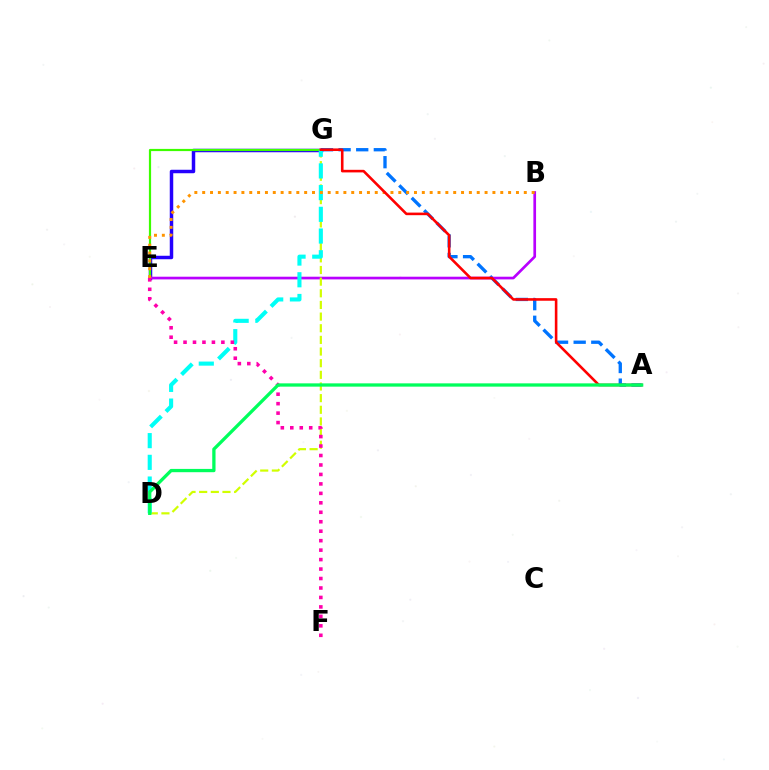{('A', 'G'): [{'color': '#0074ff', 'line_style': 'dashed', 'thickness': 2.39}, {'color': '#ff0000', 'line_style': 'solid', 'thickness': 1.87}], ('E', 'G'): [{'color': '#2500ff', 'line_style': 'solid', 'thickness': 2.5}, {'color': '#3dff00', 'line_style': 'solid', 'thickness': 1.58}], ('B', 'E'): [{'color': '#b900ff', 'line_style': 'solid', 'thickness': 1.93}, {'color': '#ff9400', 'line_style': 'dotted', 'thickness': 2.13}], ('D', 'G'): [{'color': '#d1ff00', 'line_style': 'dashed', 'thickness': 1.58}, {'color': '#00fff6', 'line_style': 'dashed', 'thickness': 2.95}], ('E', 'F'): [{'color': '#ff00ac', 'line_style': 'dotted', 'thickness': 2.57}], ('A', 'D'): [{'color': '#00ff5c', 'line_style': 'solid', 'thickness': 2.37}]}